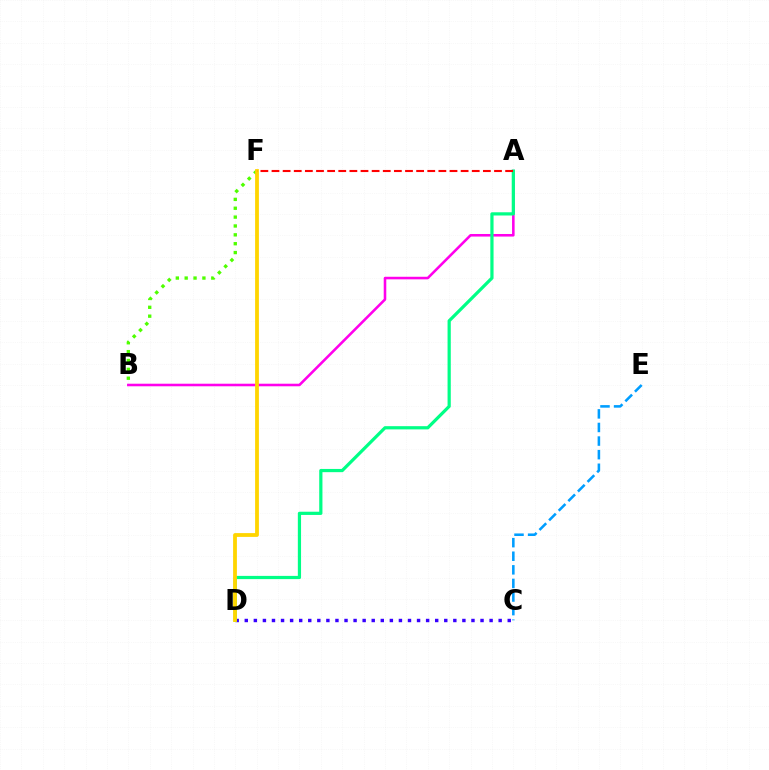{('C', 'E'): [{'color': '#009eff', 'line_style': 'dashed', 'thickness': 1.85}], ('B', 'F'): [{'color': '#4fff00', 'line_style': 'dotted', 'thickness': 2.41}], ('A', 'B'): [{'color': '#ff00ed', 'line_style': 'solid', 'thickness': 1.85}], ('C', 'D'): [{'color': '#3700ff', 'line_style': 'dotted', 'thickness': 2.46}], ('A', 'D'): [{'color': '#00ff86', 'line_style': 'solid', 'thickness': 2.32}], ('D', 'F'): [{'color': '#ffd500', 'line_style': 'solid', 'thickness': 2.73}], ('A', 'F'): [{'color': '#ff0000', 'line_style': 'dashed', 'thickness': 1.51}]}